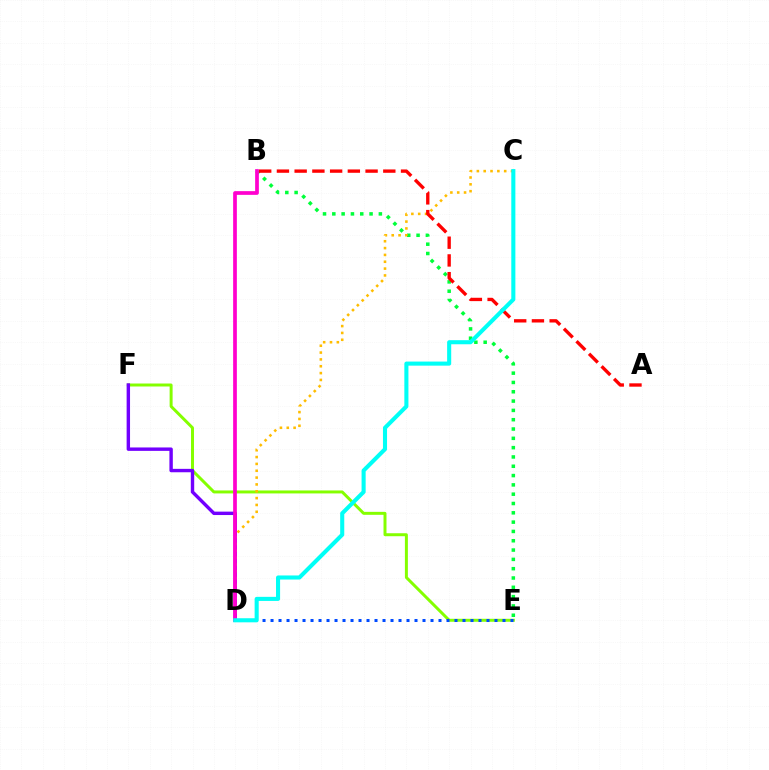{('E', 'F'): [{'color': '#84ff00', 'line_style': 'solid', 'thickness': 2.14}], ('D', 'F'): [{'color': '#7200ff', 'line_style': 'solid', 'thickness': 2.45}], ('B', 'E'): [{'color': '#00ff39', 'line_style': 'dotted', 'thickness': 2.53}], ('C', 'D'): [{'color': '#ffbd00', 'line_style': 'dotted', 'thickness': 1.86}, {'color': '#00fff6', 'line_style': 'solid', 'thickness': 2.94}], ('A', 'B'): [{'color': '#ff0000', 'line_style': 'dashed', 'thickness': 2.41}], ('B', 'D'): [{'color': '#ff00cf', 'line_style': 'solid', 'thickness': 2.67}], ('D', 'E'): [{'color': '#004bff', 'line_style': 'dotted', 'thickness': 2.17}]}